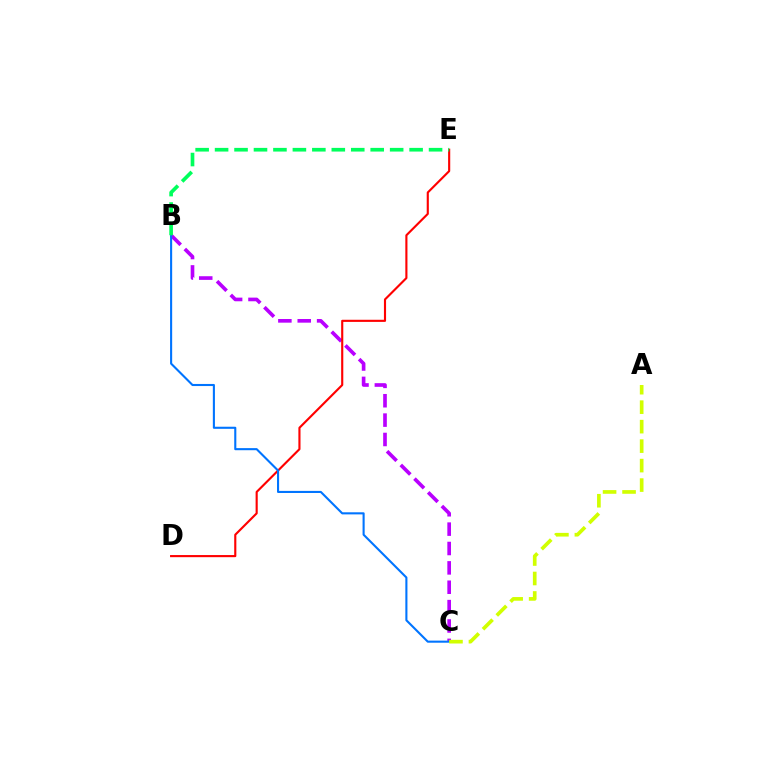{('B', 'C'): [{'color': '#b900ff', 'line_style': 'dashed', 'thickness': 2.63}, {'color': '#0074ff', 'line_style': 'solid', 'thickness': 1.51}], ('D', 'E'): [{'color': '#ff0000', 'line_style': 'solid', 'thickness': 1.53}], ('A', 'C'): [{'color': '#d1ff00', 'line_style': 'dashed', 'thickness': 2.65}], ('B', 'E'): [{'color': '#00ff5c', 'line_style': 'dashed', 'thickness': 2.64}]}